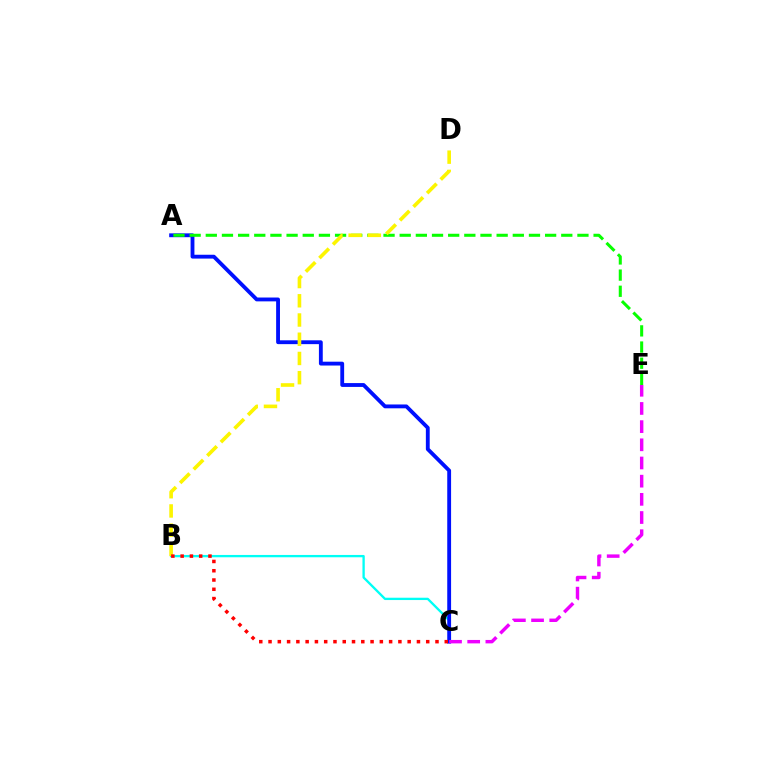{('B', 'C'): [{'color': '#00fff6', 'line_style': 'solid', 'thickness': 1.67}, {'color': '#ff0000', 'line_style': 'dotted', 'thickness': 2.52}], ('A', 'C'): [{'color': '#0010ff', 'line_style': 'solid', 'thickness': 2.76}], ('A', 'E'): [{'color': '#08ff00', 'line_style': 'dashed', 'thickness': 2.2}], ('B', 'D'): [{'color': '#fcf500', 'line_style': 'dashed', 'thickness': 2.61}], ('C', 'E'): [{'color': '#ee00ff', 'line_style': 'dashed', 'thickness': 2.47}]}